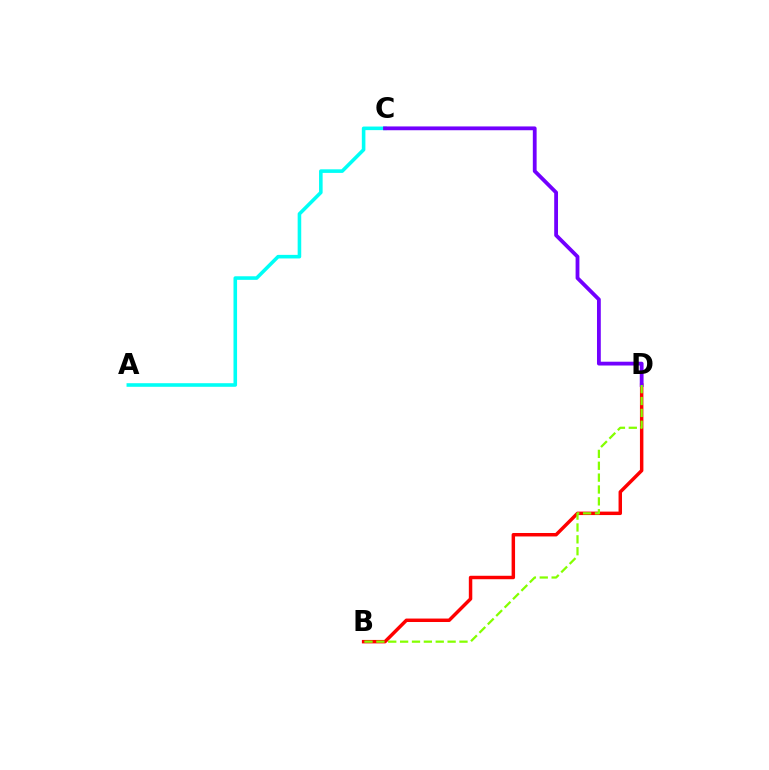{('A', 'C'): [{'color': '#00fff6', 'line_style': 'solid', 'thickness': 2.58}], ('B', 'D'): [{'color': '#ff0000', 'line_style': 'solid', 'thickness': 2.49}, {'color': '#84ff00', 'line_style': 'dashed', 'thickness': 1.61}], ('C', 'D'): [{'color': '#7200ff', 'line_style': 'solid', 'thickness': 2.74}]}